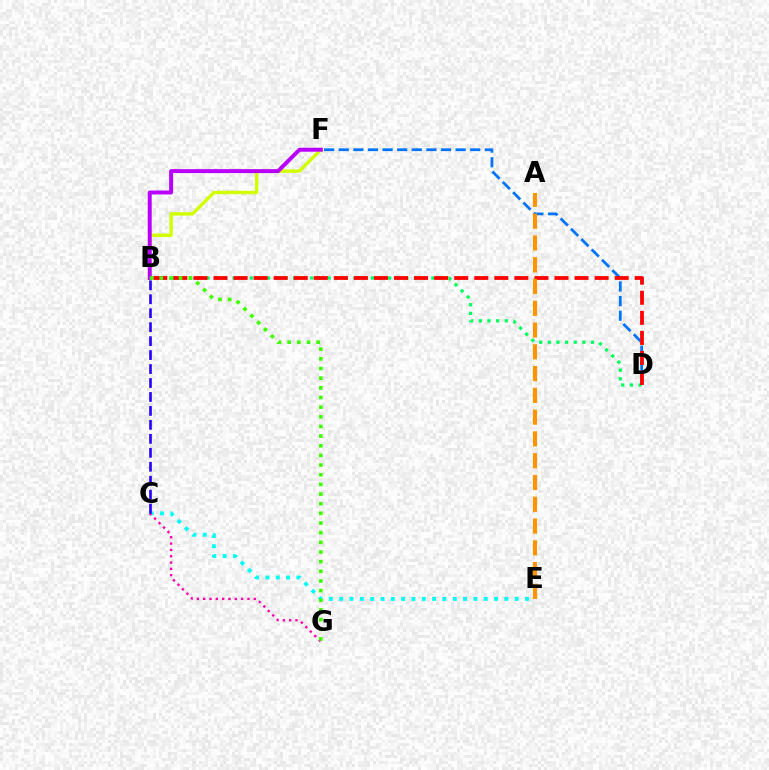{('B', 'D'): [{'color': '#00ff5c', 'line_style': 'dotted', 'thickness': 2.35}, {'color': '#ff0000', 'line_style': 'dashed', 'thickness': 2.72}], ('B', 'F'): [{'color': '#d1ff00', 'line_style': 'solid', 'thickness': 2.44}, {'color': '#b900ff', 'line_style': 'solid', 'thickness': 2.85}], ('D', 'F'): [{'color': '#0074ff', 'line_style': 'dashed', 'thickness': 1.98}], ('C', 'E'): [{'color': '#00fff6', 'line_style': 'dotted', 'thickness': 2.81}], ('A', 'E'): [{'color': '#ff9400', 'line_style': 'dashed', 'thickness': 2.96}], ('C', 'G'): [{'color': '#ff00ac', 'line_style': 'dotted', 'thickness': 1.72}], ('B', 'C'): [{'color': '#2500ff', 'line_style': 'dashed', 'thickness': 1.9}], ('B', 'G'): [{'color': '#3dff00', 'line_style': 'dotted', 'thickness': 2.62}]}